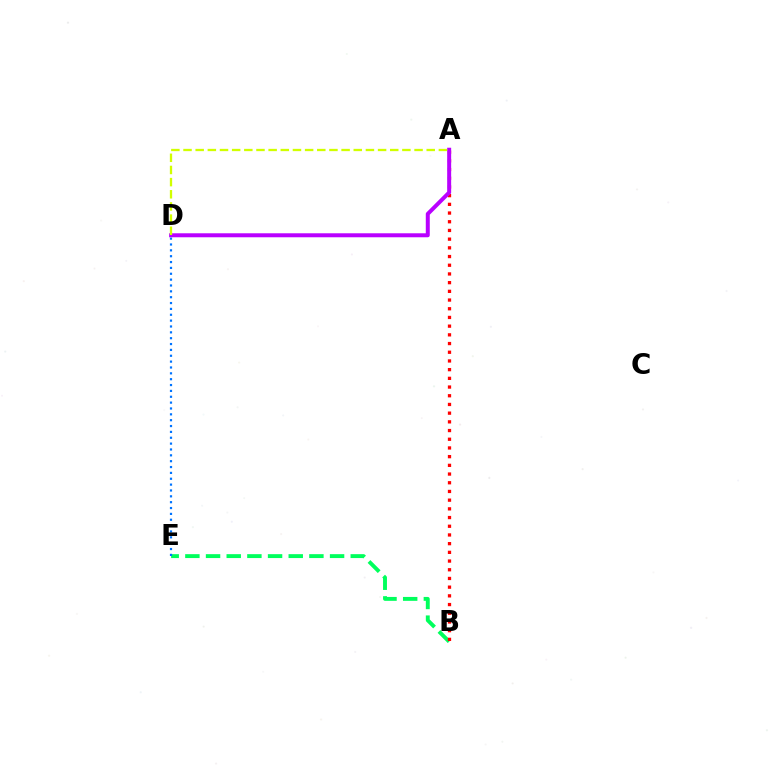{('B', 'E'): [{'color': '#00ff5c', 'line_style': 'dashed', 'thickness': 2.81}], ('D', 'E'): [{'color': '#0074ff', 'line_style': 'dotted', 'thickness': 1.59}], ('A', 'B'): [{'color': '#ff0000', 'line_style': 'dotted', 'thickness': 2.36}], ('A', 'D'): [{'color': '#b900ff', 'line_style': 'solid', 'thickness': 2.87}, {'color': '#d1ff00', 'line_style': 'dashed', 'thickness': 1.65}]}